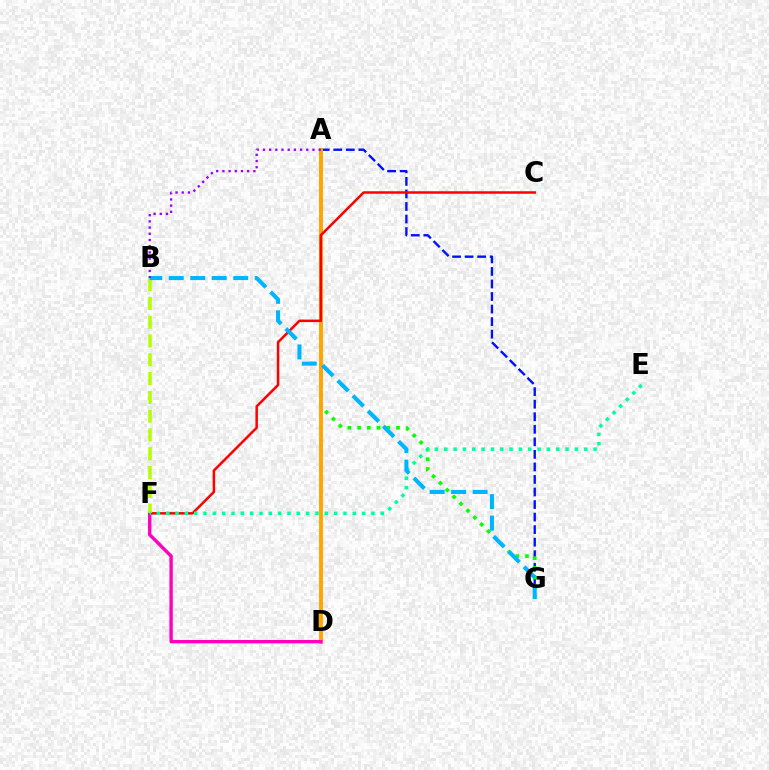{('A', 'G'): [{'color': '#0010ff', 'line_style': 'dashed', 'thickness': 1.7}, {'color': '#08ff00', 'line_style': 'dotted', 'thickness': 2.64}], ('A', 'D'): [{'color': '#ffa500', 'line_style': 'solid', 'thickness': 2.81}], ('C', 'F'): [{'color': '#ff0000', 'line_style': 'solid', 'thickness': 1.8}], ('D', 'F'): [{'color': '#ff00bd', 'line_style': 'solid', 'thickness': 2.42}], ('B', 'F'): [{'color': '#b3ff00', 'line_style': 'dashed', 'thickness': 2.55}], ('E', 'F'): [{'color': '#00ff9d', 'line_style': 'dotted', 'thickness': 2.53}], ('B', 'G'): [{'color': '#00b5ff', 'line_style': 'dashed', 'thickness': 2.92}], ('A', 'B'): [{'color': '#9b00ff', 'line_style': 'dotted', 'thickness': 1.68}]}